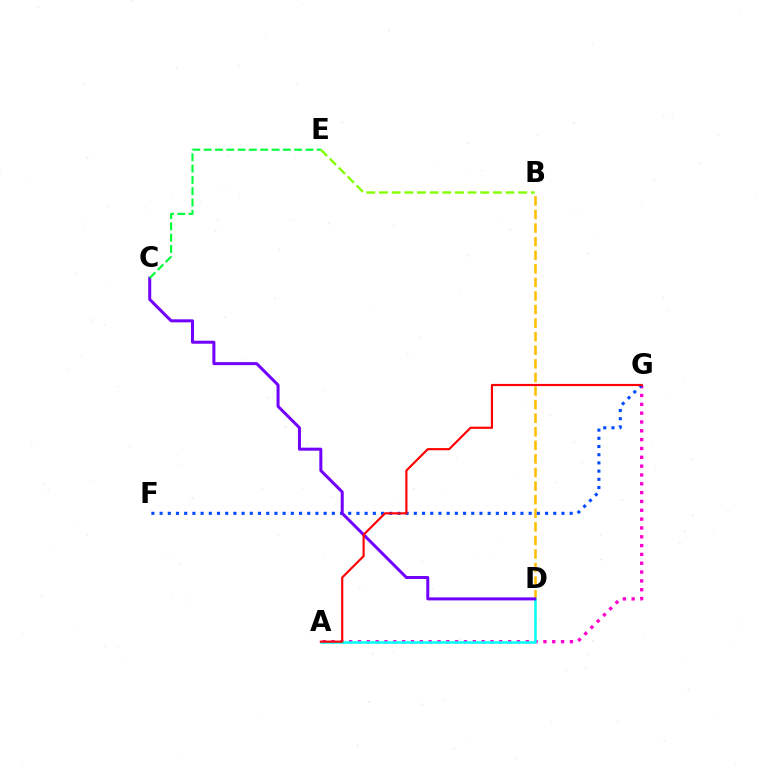{('B', 'D'): [{'color': '#ffbd00', 'line_style': 'dashed', 'thickness': 1.84}], ('A', 'G'): [{'color': '#ff00cf', 'line_style': 'dotted', 'thickness': 2.4}, {'color': '#ff0000', 'line_style': 'solid', 'thickness': 1.55}], ('F', 'G'): [{'color': '#004bff', 'line_style': 'dotted', 'thickness': 2.23}], ('A', 'D'): [{'color': '#00fff6', 'line_style': 'solid', 'thickness': 1.8}], ('C', 'D'): [{'color': '#7200ff', 'line_style': 'solid', 'thickness': 2.17}], ('C', 'E'): [{'color': '#00ff39', 'line_style': 'dashed', 'thickness': 1.54}], ('B', 'E'): [{'color': '#84ff00', 'line_style': 'dashed', 'thickness': 1.72}]}